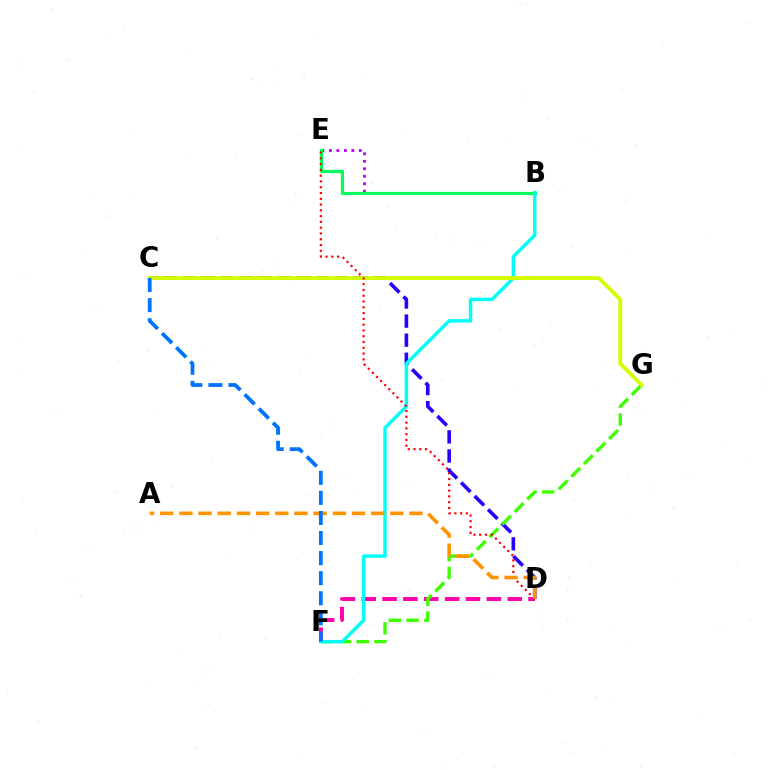{('C', 'D'): [{'color': '#2500ff', 'line_style': 'dashed', 'thickness': 2.59}], ('D', 'F'): [{'color': '#ff00ac', 'line_style': 'dashed', 'thickness': 2.83}], ('B', 'E'): [{'color': '#b900ff', 'line_style': 'dotted', 'thickness': 2.03}, {'color': '#00ff5c', 'line_style': 'solid', 'thickness': 2.3}], ('F', 'G'): [{'color': '#3dff00', 'line_style': 'dashed', 'thickness': 2.42}], ('B', 'F'): [{'color': '#00fff6', 'line_style': 'solid', 'thickness': 2.47}], ('C', 'G'): [{'color': '#d1ff00', 'line_style': 'solid', 'thickness': 2.75}], ('D', 'E'): [{'color': '#ff0000', 'line_style': 'dotted', 'thickness': 1.57}], ('A', 'D'): [{'color': '#ff9400', 'line_style': 'dashed', 'thickness': 2.6}], ('C', 'F'): [{'color': '#0074ff', 'line_style': 'dashed', 'thickness': 2.73}]}